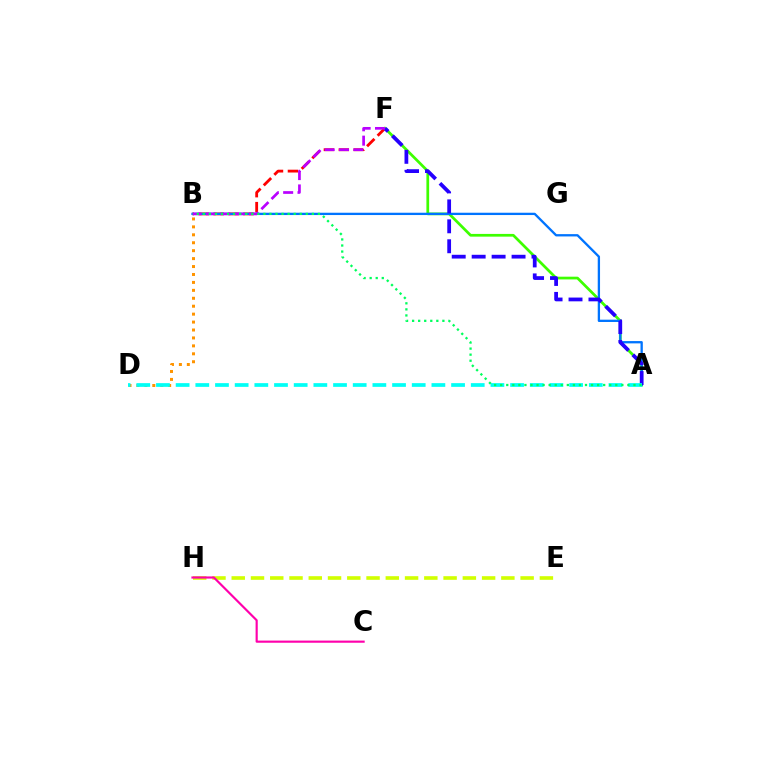{('E', 'H'): [{'color': '#d1ff00', 'line_style': 'dashed', 'thickness': 2.62}], ('A', 'F'): [{'color': '#3dff00', 'line_style': 'solid', 'thickness': 1.96}, {'color': '#2500ff', 'line_style': 'dashed', 'thickness': 2.71}], ('C', 'H'): [{'color': '#ff00ac', 'line_style': 'solid', 'thickness': 1.56}], ('B', 'F'): [{'color': '#ff0000', 'line_style': 'dashed', 'thickness': 2.03}, {'color': '#b900ff', 'line_style': 'dashed', 'thickness': 1.95}], ('A', 'B'): [{'color': '#0074ff', 'line_style': 'solid', 'thickness': 1.66}, {'color': '#00ff5c', 'line_style': 'dotted', 'thickness': 1.65}], ('B', 'D'): [{'color': '#ff9400', 'line_style': 'dotted', 'thickness': 2.16}], ('A', 'D'): [{'color': '#00fff6', 'line_style': 'dashed', 'thickness': 2.67}]}